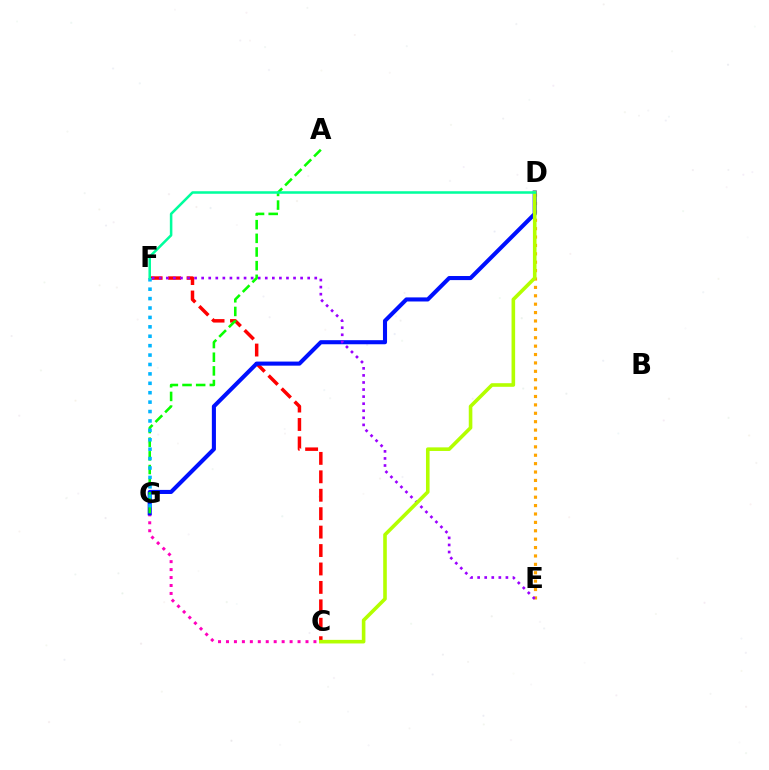{('C', 'F'): [{'color': '#ff0000', 'line_style': 'dashed', 'thickness': 2.5}], ('C', 'G'): [{'color': '#ff00bd', 'line_style': 'dotted', 'thickness': 2.16}], ('D', 'E'): [{'color': '#ffa500', 'line_style': 'dotted', 'thickness': 2.28}], ('D', 'G'): [{'color': '#0010ff', 'line_style': 'solid', 'thickness': 2.94}], ('E', 'F'): [{'color': '#9b00ff', 'line_style': 'dotted', 'thickness': 1.92}], ('A', 'G'): [{'color': '#08ff00', 'line_style': 'dashed', 'thickness': 1.86}], ('C', 'D'): [{'color': '#b3ff00', 'line_style': 'solid', 'thickness': 2.59}], ('F', 'G'): [{'color': '#00b5ff', 'line_style': 'dotted', 'thickness': 2.56}], ('D', 'F'): [{'color': '#00ff9d', 'line_style': 'solid', 'thickness': 1.83}]}